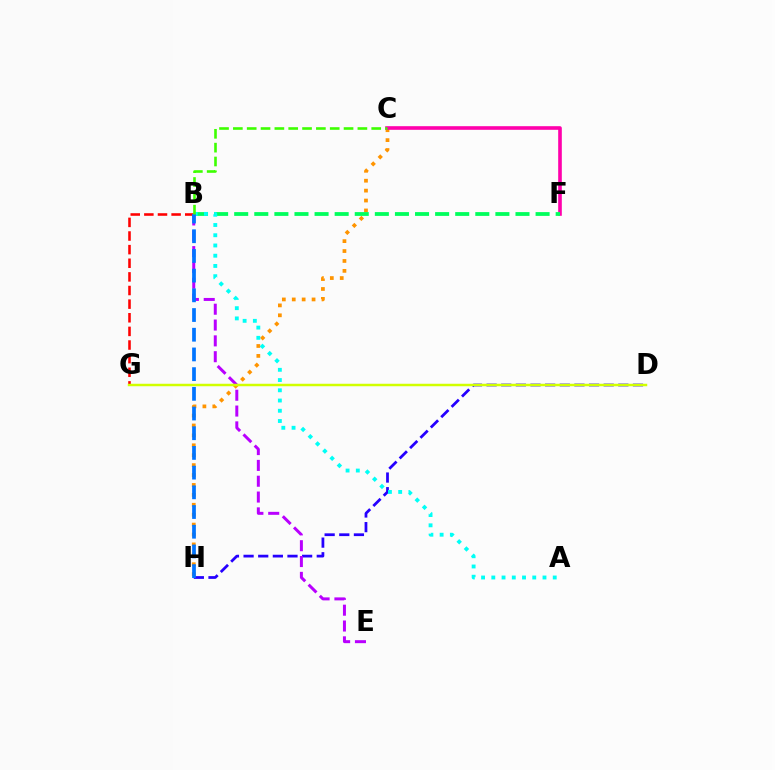{('C', 'H'): [{'color': '#ff9400', 'line_style': 'dotted', 'thickness': 2.69}], ('C', 'F'): [{'color': '#ff00ac', 'line_style': 'solid', 'thickness': 2.61}], ('B', 'F'): [{'color': '#00ff5c', 'line_style': 'dashed', 'thickness': 2.73}], ('B', 'G'): [{'color': '#ff0000', 'line_style': 'dashed', 'thickness': 1.85}], ('D', 'H'): [{'color': '#2500ff', 'line_style': 'dashed', 'thickness': 1.99}], ('A', 'B'): [{'color': '#00fff6', 'line_style': 'dotted', 'thickness': 2.78}], ('B', 'E'): [{'color': '#b900ff', 'line_style': 'dashed', 'thickness': 2.15}], ('D', 'G'): [{'color': '#d1ff00', 'line_style': 'solid', 'thickness': 1.78}], ('B', 'H'): [{'color': '#0074ff', 'line_style': 'dashed', 'thickness': 2.68}], ('B', 'C'): [{'color': '#3dff00', 'line_style': 'dashed', 'thickness': 1.88}]}